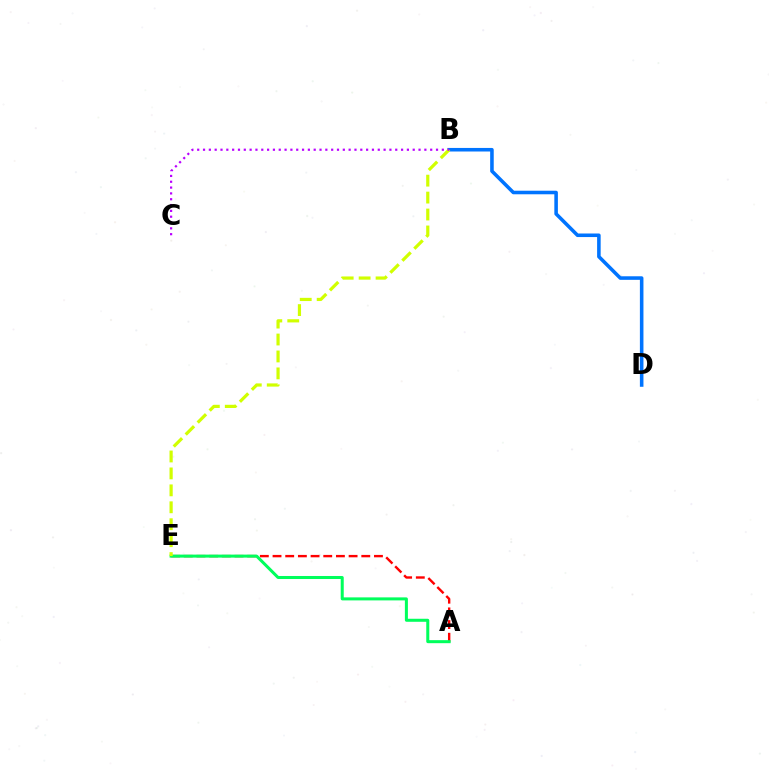{('A', 'E'): [{'color': '#ff0000', 'line_style': 'dashed', 'thickness': 1.72}, {'color': '#00ff5c', 'line_style': 'solid', 'thickness': 2.18}], ('B', 'D'): [{'color': '#0074ff', 'line_style': 'solid', 'thickness': 2.56}], ('B', 'E'): [{'color': '#d1ff00', 'line_style': 'dashed', 'thickness': 2.3}], ('B', 'C'): [{'color': '#b900ff', 'line_style': 'dotted', 'thickness': 1.58}]}